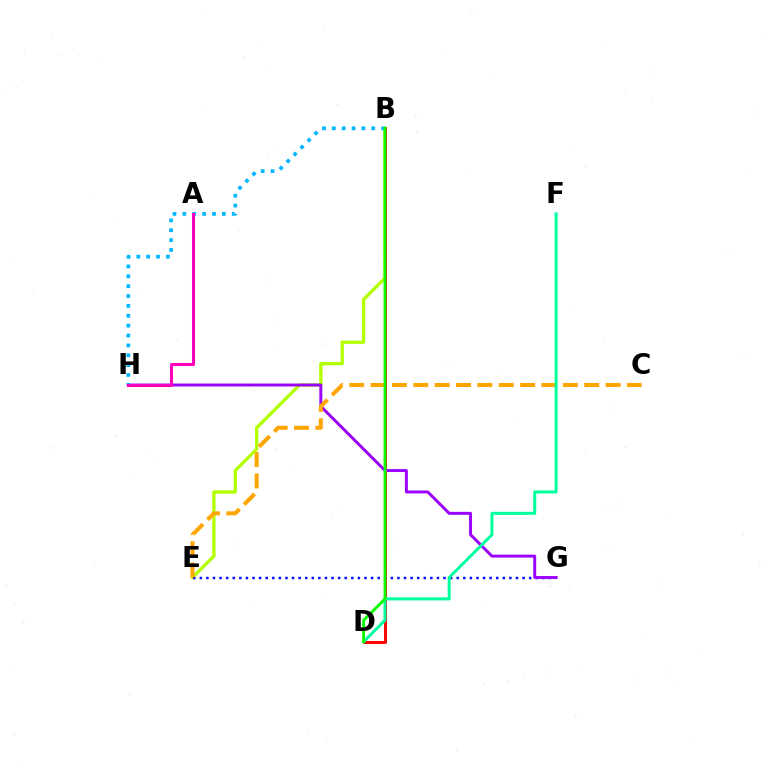{('B', 'E'): [{'color': '#b3ff00', 'line_style': 'solid', 'thickness': 2.39}], ('B', 'D'): [{'color': '#ff0000', 'line_style': 'solid', 'thickness': 2.13}, {'color': '#08ff00', 'line_style': 'solid', 'thickness': 2.08}], ('E', 'G'): [{'color': '#0010ff', 'line_style': 'dotted', 'thickness': 1.79}], ('G', 'H'): [{'color': '#9b00ff', 'line_style': 'solid', 'thickness': 2.12}], ('C', 'E'): [{'color': '#ffa500', 'line_style': 'dashed', 'thickness': 2.9}], ('B', 'H'): [{'color': '#00b5ff', 'line_style': 'dotted', 'thickness': 2.68}], ('D', 'F'): [{'color': '#00ff9d', 'line_style': 'solid', 'thickness': 2.18}], ('A', 'H'): [{'color': '#ff00bd', 'line_style': 'solid', 'thickness': 2.18}]}